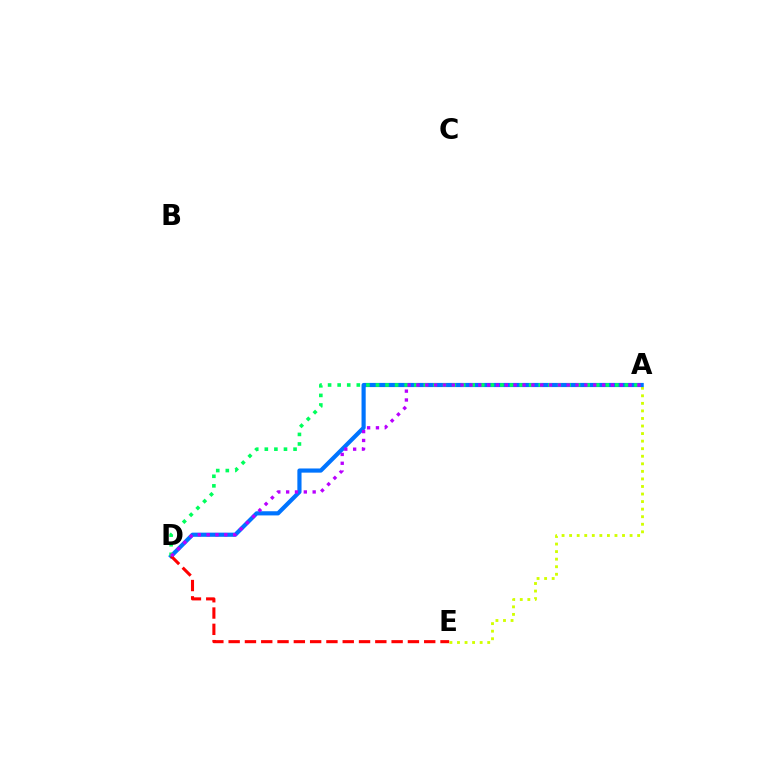{('A', 'E'): [{'color': '#d1ff00', 'line_style': 'dotted', 'thickness': 2.05}], ('A', 'D'): [{'color': '#0074ff', 'line_style': 'solid', 'thickness': 3.0}, {'color': '#00ff5c', 'line_style': 'dotted', 'thickness': 2.6}, {'color': '#b900ff', 'line_style': 'dotted', 'thickness': 2.4}], ('D', 'E'): [{'color': '#ff0000', 'line_style': 'dashed', 'thickness': 2.21}]}